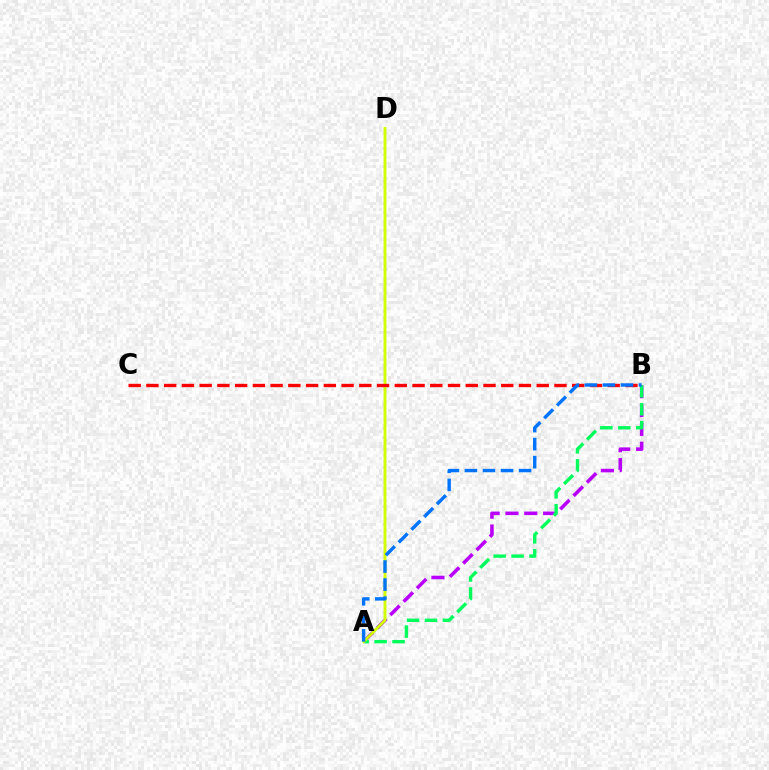{('A', 'B'): [{'color': '#b900ff', 'line_style': 'dashed', 'thickness': 2.56}, {'color': '#00ff5c', 'line_style': 'dashed', 'thickness': 2.44}, {'color': '#0074ff', 'line_style': 'dashed', 'thickness': 2.45}], ('A', 'D'): [{'color': '#d1ff00', 'line_style': 'solid', 'thickness': 2.07}], ('B', 'C'): [{'color': '#ff0000', 'line_style': 'dashed', 'thickness': 2.41}]}